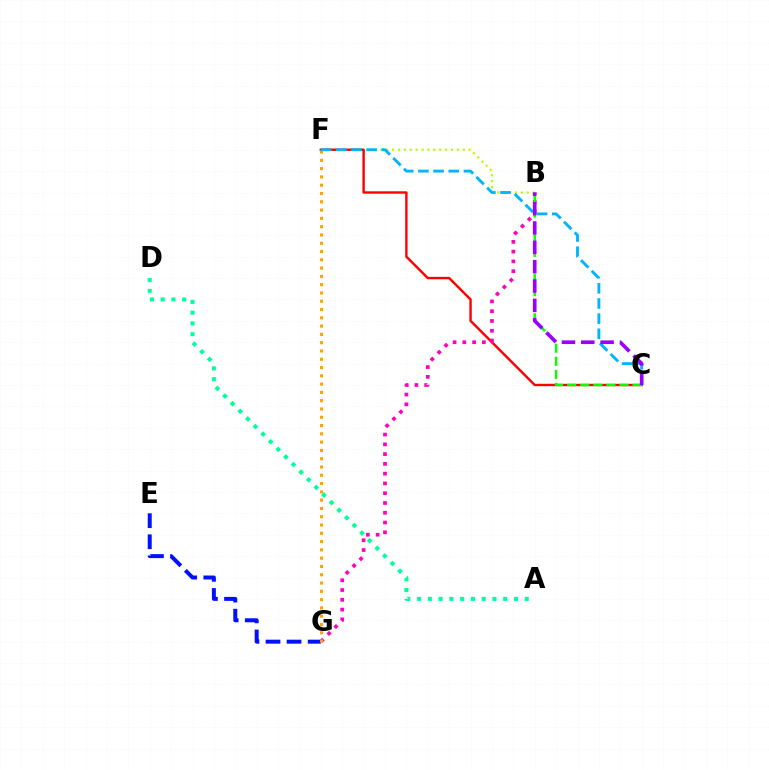{('A', 'D'): [{'color': '#00ff9d', 'line_style': 'dotted', 'thickness': 2.92}], ('B', 'F'): [{'color': '#b3ff00', 'line_style': 'dotted', 'thickness': 1.6}], ('C', 'F'): [{'color': '#ff0000', 'line_style': 'solid', 'thickness': 1.73}, {'color': '#00b5ff', 'line_style': 'dashed', 'thickness': 2.06}], ('B', 'G'): [{'color': '#ff00bd', 'line_style': 'dotted', 'thickness': 2.66}], ('E', 'G'): [{'color': '#0010ff', 'line_style': 'dashed', 'thickness': 2.86}], ('B', 'C'): [{'color': '#08ff00', 'line_style': 'dashed', 'thickness': 1.78}, {'color': '#9b00ff', 'line_style': 'dashed', 'thickness': 2.63}], ('F', 'G'): [{'color': '#ffa500', 'line_style': 'dotted', 'thickness': 2.25}]}